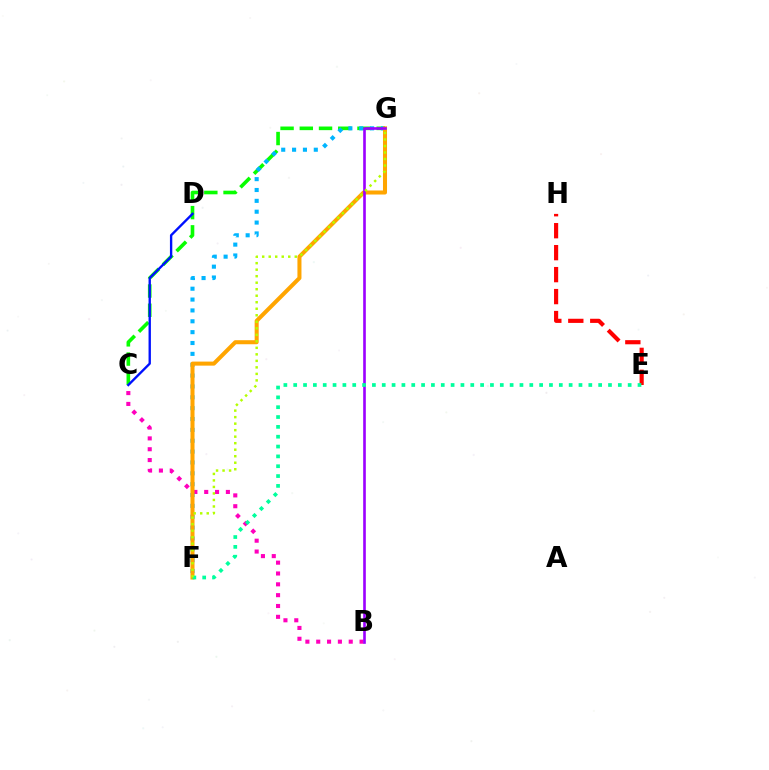{('C', 'G'): [{'color': '#08ff00', 'line_style': 'dashed', 'thickness': 2.61}], ('B', 'C'): [{'color': '#ff00bd', 'line_style': 'dotted', 'thickness': 2.94}], ('F', 'G'): [{'color': '#00b5ff', 'line_style': 'dotted', 'thickness': 2.95}, {'color': '#ffa500', 'line_style': 'solid', 'thickness': 2.91}, {'color': '#b3ff00', 'line_style': 'dotted', 'thickness': 1.77}], ('E', 'H'): [{'color': '#ff0000', 'line_style': 'dashed', 'thickness': 2.98}], ('B', 'G'): [{'color': '#9b00ff', 'line_style': 'solid', 'thickness': 1.9}], ('C', 'D'): [{'color': '#0010ff', 'line_style': 'solid', 'thickness': 1.7}], ('E', 'F'): [{'color': '#00ff9d', 'line_style': 'dotted', 'thickness': 2.67}]}